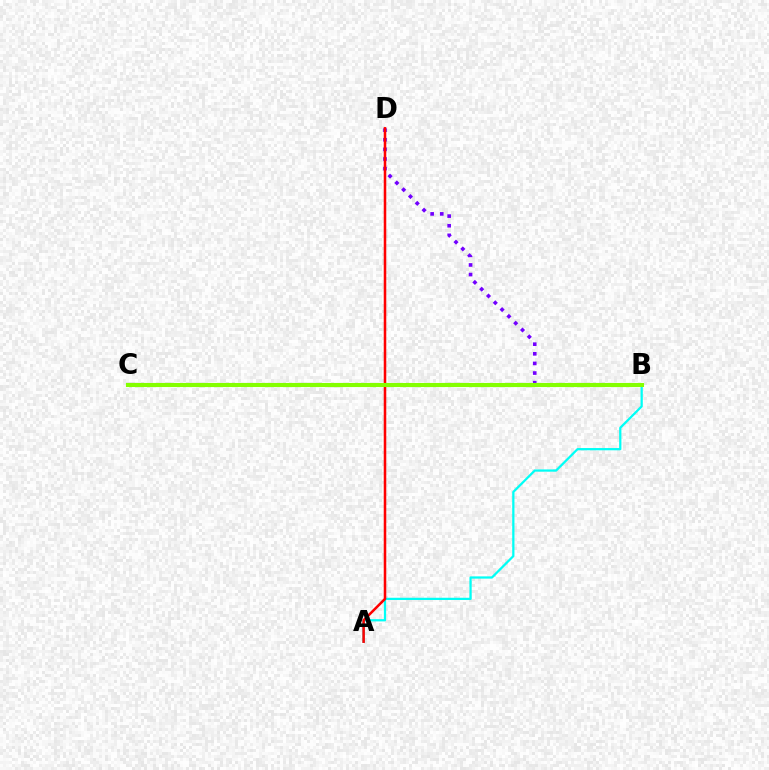{('B', 'D'): [{'color': '#7200ff', 'line_style': 'dotted', 'thickness': 2.61}], ('A', 'B'): [{'color': '#00fff6', 'line_style': 'solid', 'thickness': 1.62}], ('A', 'D'): [{'color': '#ff0000', 'line_style': 'solid', 'thickness': 1.83}], ('B', 'C'): [{'color': '#84ff00', 'line_style': 'solid', 'thickness': 2.95}]}